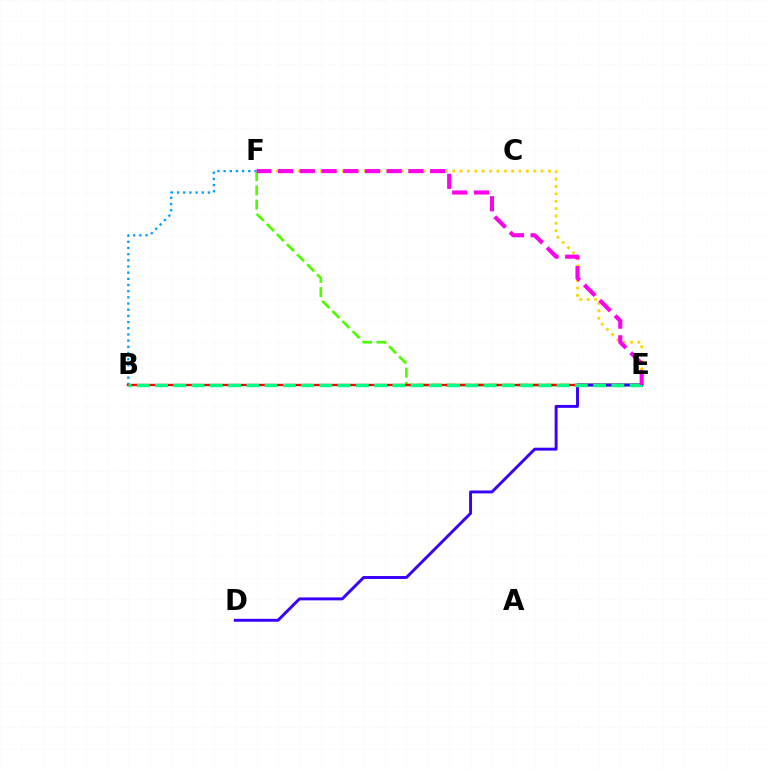{('E', 'F'): [{'color': '#ffd500', 'line_style': 'dotted', 'thickness': 2.0}, {'color': '#4fff00', 'line_style': 'dashed', 'thickness': 1.94}, {'color': '#ff00ed', 'line_style': 'dashed', 'thickness': 2.95}], ('B', 'F'): [{'color': '#009eff', 'line_style': 'dotted', 'thickness': 1.68}], ('B', 'E'): [{'color': '#ff0000', 'line_style': 'solid', 'thickness': 1.7}, {'color': '#00ff86', 'line_style': 'dashed', 'thickness': 2.48}], ('D', 'E'): [{'color': '#3700ff', 'line_style': 'solid', 'thickness': 2.11}]}